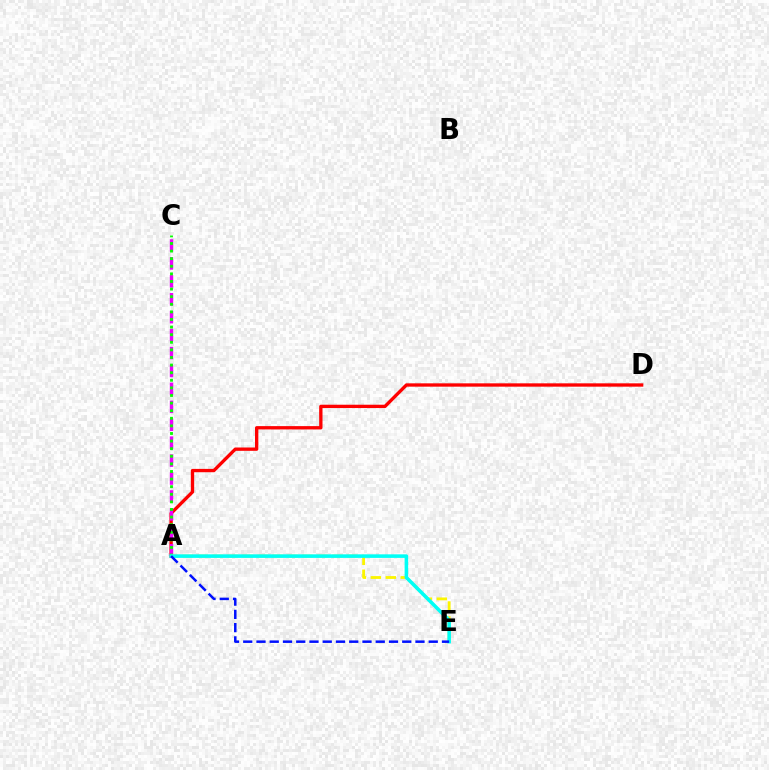{('A', 'D'): [{'color': '#ff0000', 'line_style': 'solid', 'thickness': 2.4}], ('A', 'C'): [{'color': '#ee00ff', 'line_style': 'dashed', 'thickness': 2.44}, {'color': '#08ff00', 'line_style': 'dotted', 'thickness': 2.06}], ('A', 'E'): [{'color': '#fcf500', 'line_style': 'dashed', 'thickness': 2.03}, {'color': '#00fff6', 'line_style': 'solid', 'thickness': 2.56}, {'color': '#0010ff', 'line_style': 'dashed', 'thickness': 1.8}]}